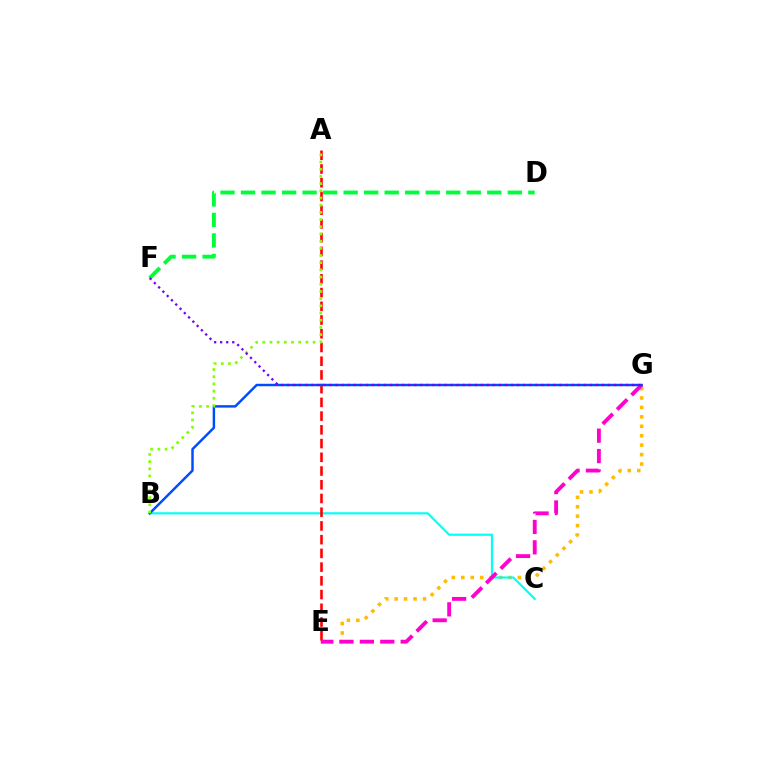{('D', 'F'): [{'color': '#00ff39', 'line_style': 'dashed', 'thickness': 2.79}], ('E', 'G'): [{'color': '#ffbd00', 'line_style': 'dotted', 'thickness': 2.56}, {'color': '#ff00cf', 'line_style': 'dashed', 'thickness': 2.77}], ('B', 'C'): [{'color': '#00fff6', 'line_style': 'solid', 'thickness': 1.55}], ('A', 'E'): [{'color': '#ff0000', 'line_style': 'dashed', 'thickness': 1.86}], ('B', 'G'): [{'color': '#004bff', 'line_style': 'solid', 'thickness': 1.76}], ('A', 'B'): [{'color': '#84ff00', 'line_style': 'dotted', 'thickness': 1.95}], ('F', 'G'): [{'color': '#7200ff', 'line_style': 'dotted', 'thickness': 1.64}]}